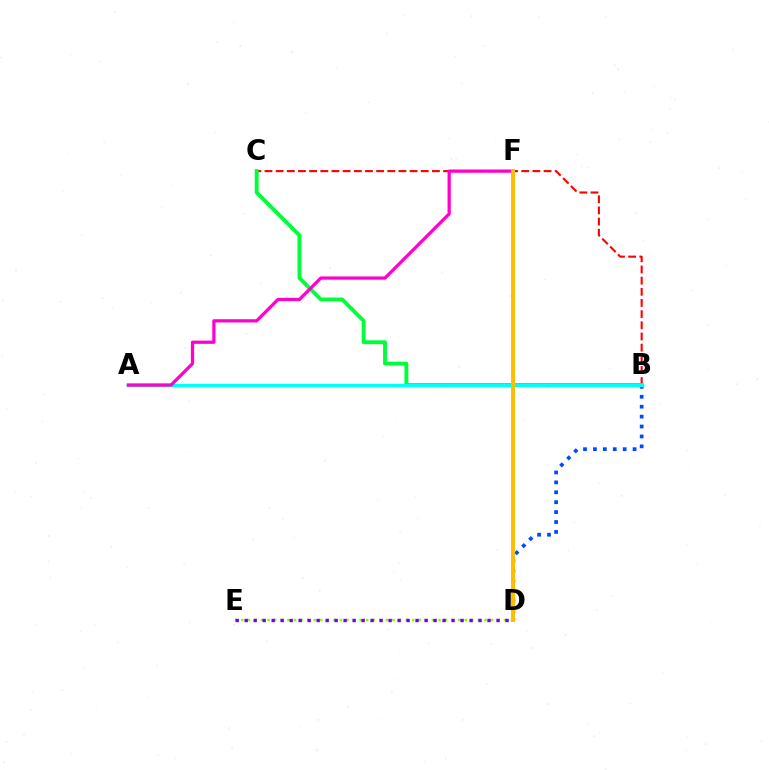{('B', 'C'): [{'color': '#ff0000', 'line_style': 'dashed', 'thickness': 1.52}, {'color': '#00ff39', 'line_style': 'solid', 'thickness': 2.79}], ('D', 'E'): [{'color': '#84ff00', 'line_style': 'dotted', 'thickness': 1.79}, {'color': '#7200ff', 'line_style': 'dotted', 'thickness': 2.44}], ('B', 'D'): [{'color': '#004bff', 'line_style': 'dotted', 'thickness': 2.69}], ('A', 'B'): [{'color': '#00fff6', 'line_style': 'solid', 'thickness': 2.48}], ('A', 'F'): [{'color': '#ff00cf', 'line_style': 'solid', 'thickness': 2.34}], ('D', 'F'): [{'color': '#ffbd00', 'line_style': 'solid', 'thickness': 2.82}]}